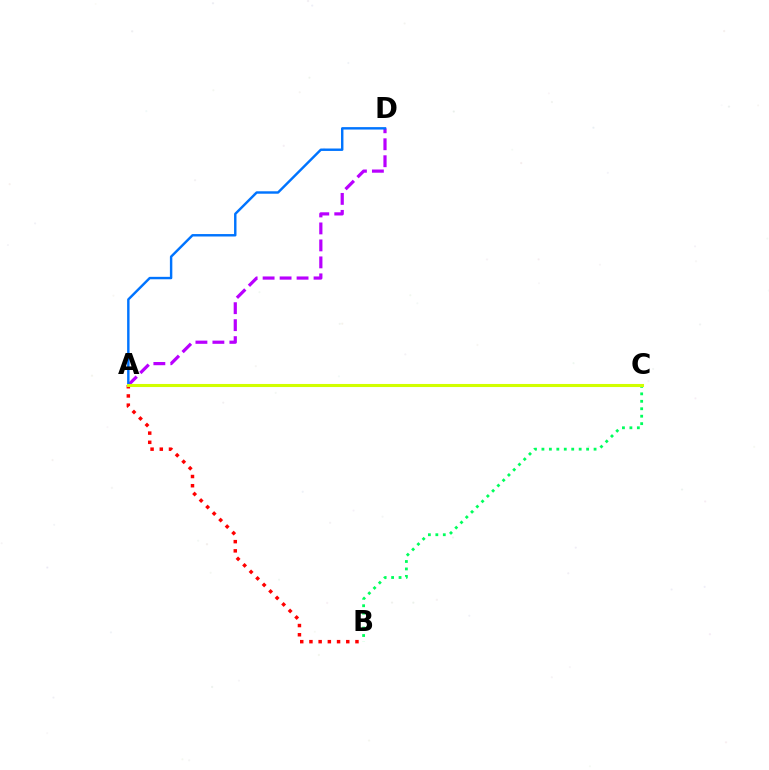{('A', 'D'): [{'color': '#b900ff', 'line_style': 'dashed', 'thickness': 2.31}, {'color': '#0074ff', 'line_style': 'solid', 'thickness': 1.75}], ('A', 'B'): [{'color': '#ff0000', 'line_style': 'dotted', 'thickness': 2.5}], ('B', 'C'): [{'color': '#00ff5c', 'line_style': 'dotted', 'thickness': 2.02}], ('A', 'C'): [{'color': '#d1ff00', 'line_style': 'solid', 'thickness': 2.22}]}